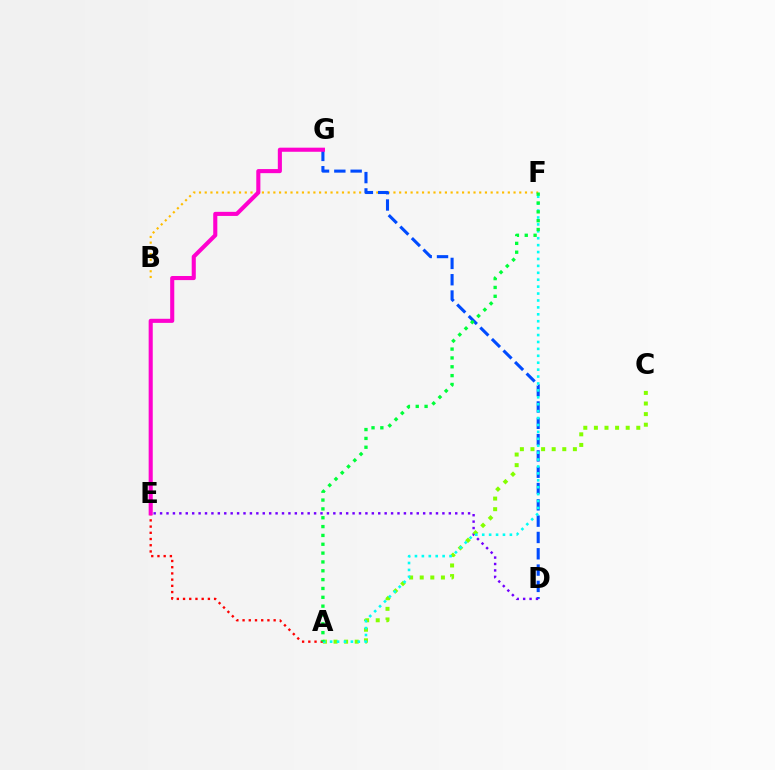{('B', 'F'): [{'color': '#ffbd00', 'line_style': 'dotted', 'thickness': 1.55}], ('A', 'E'): [{'color': '#ff0000', 'line_style': 'dotted', 'thickness': 1.69}], ('D', 'G'): [{'color': '#004bff', 'line_style': 'dashed', 'thickness': 2.22}], ('D', 'E'): [{'color': '#7200ff', 'line_style': 'dotted', 'thickness': 1.74}], ('A', 'C'): [{'color': '#84ff00', 'line_style': 'dotted', 'thickness': 2.88}], ('E', 'G'): [{'color': '#ff00cf', 'line_style': 'solid', 'thickness': 2.95}], ('A', 'F'): [{'color': '#00fff6', 'line_style': 'dotted', 'thickness': 1.88}, {'color': '#00ff39', 'line_style': 'dotted', 'thickness': 2.4}]}